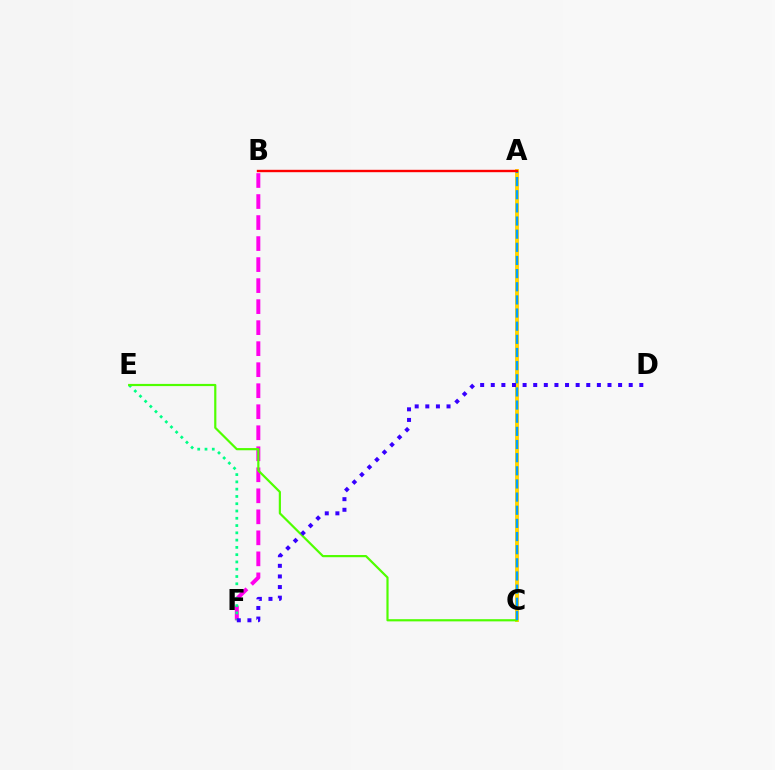{('A', 'C'): [{'color': '#ffd500', 'line_style': 'solid', 'thickness': 2.82}, {'color': '#009eff', 'line_style': 'dashed', 'thickness': 1.79}], ('B', 'F'): [{'color': '#ff00ed', 'line_style': 'dashed', 'thickness': 2.86}], ('E', 'F'): [{'color': '#00ff86', 'line_style': 'dotted', 'thickness': 1.98}], ('C', 'E'): [{'color': '#4fff00', 'line_style': 'solid', 'thickness': 1.58}], ('D', 'F'): [{'color': '#3700ff', 'line_style': 'dotted', 'thickness': 2.88}], ('A', 'B'): [{'color': '#ff0000', 'line_style': 'solid', 'thickness': 1.71}]}